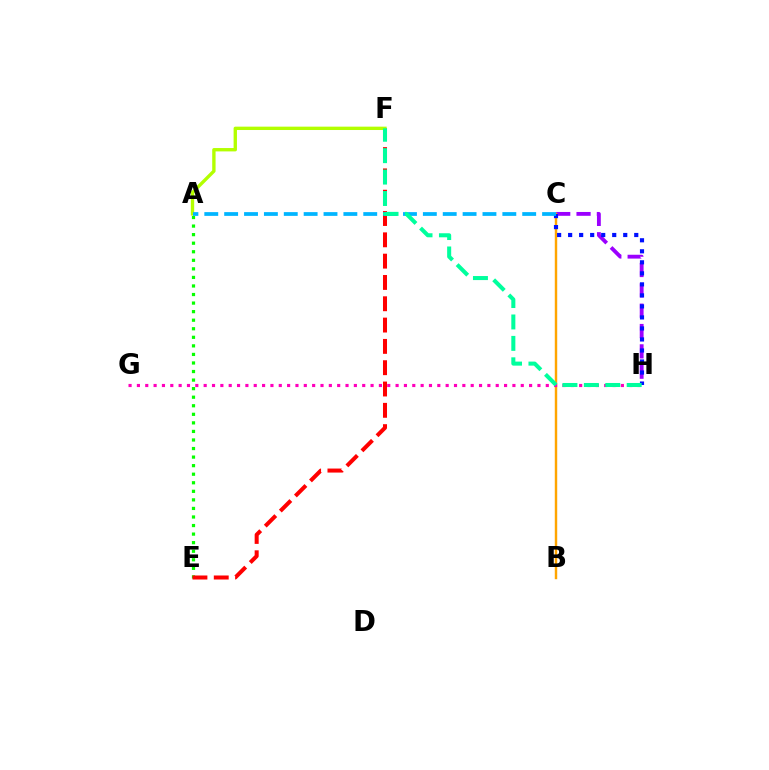{('C', 'H'): [{'color': '#9b00ff', 'line_style': 'dashed', 'thickness': 2.76}, {'color': '#0010ff', 'line_style': 'dotted', 'thickness': 2.99}], ('A', 'E'): [{'color': '#08ff00', 'line_style': 'dotted', 'thickness': 2.32}], ('E', 'F'): [{'color': '#ff0000', 'line_style': 'dashed', 'thickness': 2.9}], ('B', 'C'): [{'color': '#ffa500', 'line_style': 'solid', 'thickness': 1.75}], ('G', 'H'): [{'color': '#ff00bd', 'line_style': 'dotted', 'thickness': 2.27}], ('A', 'F'): [{'color': '#b3ff00', 'line_style': 'solid', 'thickness': 2.42}], ('A', 'C'): [{'color': '#00b5ff', 'line_style': 'dashed', 'thickness': 2.7}], ('F', 'H'): [{'color': '#00ff9d', 'line_style': 'dashed', 'thickness': 2.91}]}